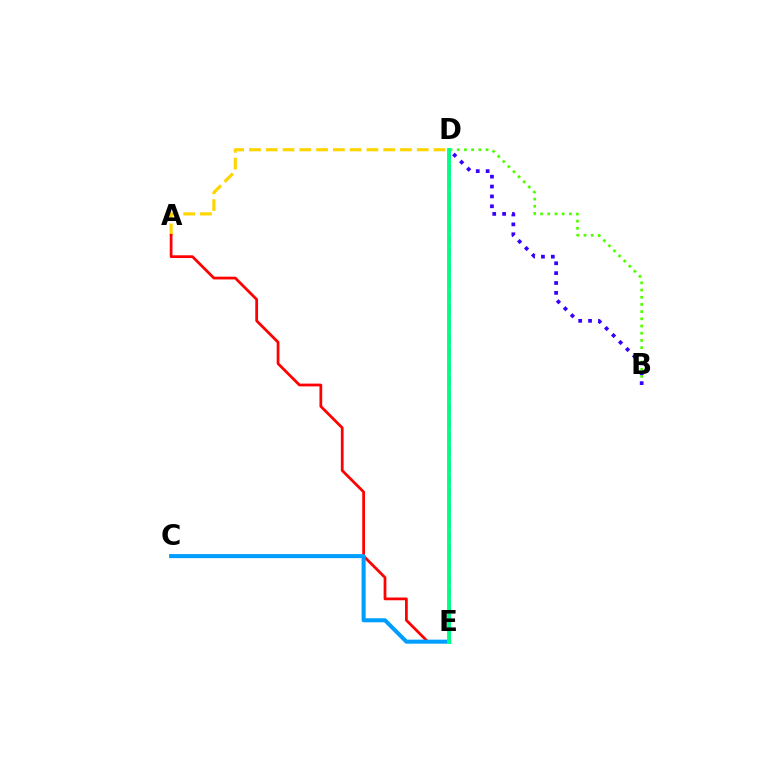{('A', 'D'): [{'color': '#ffd500', 'line_style': 'dashed', 'thickness': 2.28}], ('A', 'E'): [{'color': '#ff0000', 'line_style': 'solid', 'thickness': 1.98}], ('C', 'E'): [{'color': '#009eff', 'line_style': 'solid', 'thickness': 2.91}], ('B', 'D'): [{'color': '#4fff00', 'line_style': 'dotted', 'thickness': 1.96}, {'color': '#3700ff', 'line_style': 'dotted', 'thickness': 2.68}], ('D', 'E'): [{'color': '#ff00ed', 'line_style': 'dashed', 'thickness': 1.91}, {'color': '#00ff86', 'line_style': 'solid', 'thickness': 2.79}]}